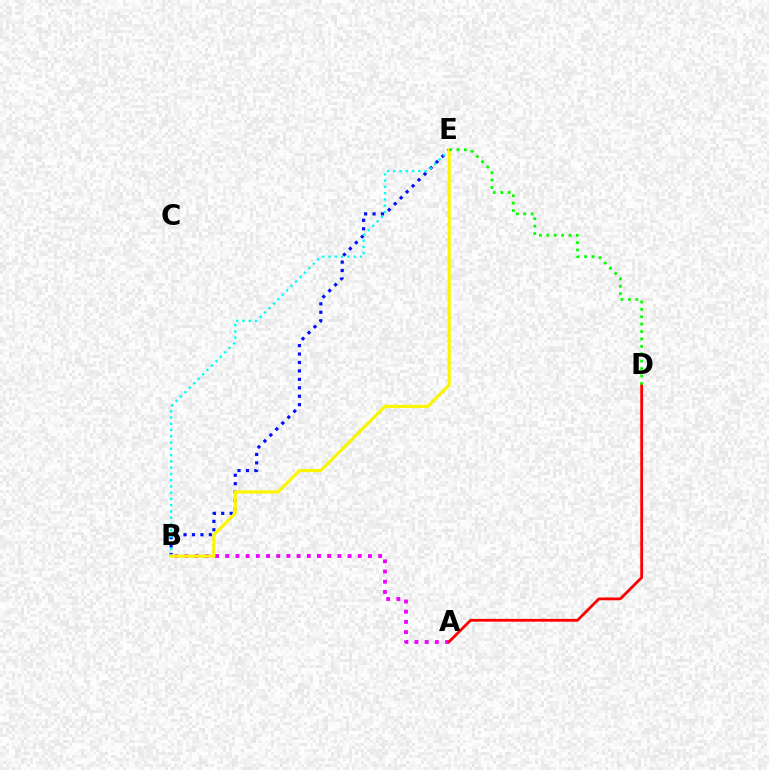{('B', 'E'): [{'color': '#0010ff', 'line_style': 'dotted', 'thickness': 2.29}, {'color': '#00fff6', 'line_style': 'dotted', 'thickness': 1.7}, {'color': '#fcf500', 'line_style': 'solid', 'thickness': 2.27}], ('A', 'B'): [{'color': '#ee00ff', 'line_style': 'dotted', 'thickness': 2.77}], ('A', 'D'): [{'color': '#ff0000', 'line_style': 'solid', 'thickness': 2.0}], ('D', 'E'): [{'color': '#08ff00', 'line_style': 'dotted', 'thickness': 2.01}]}